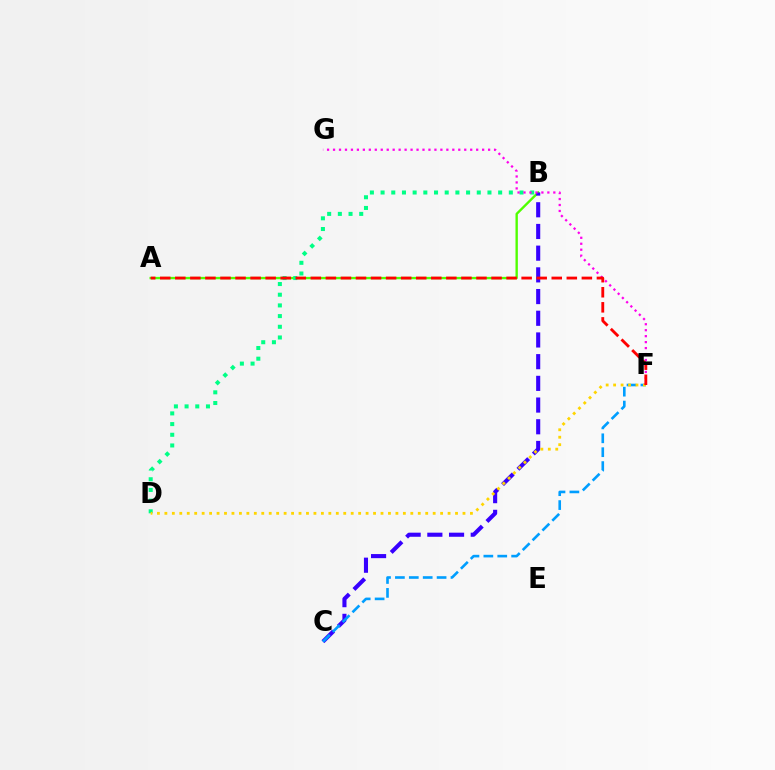{('A', 'B'): [{'color': '#4fff00', 'line_style': 'solid', 'thickness': 1.71}], ('B', 'C'): [{'color': '#3700ff', 'line_style': 'dashed', 'thickness': 2.95}], ('B', 'D'): [{'color': '#00ff86', 'line_style': 'dotted', 'thickness': 2.9}], ('C', 'F'): [{'color': '#009eff', 'line_style': 'dashed', 'thickness': 1.89}], ('D', 'F'): [{'color': '#ffd500', 'line_style': 'dotted', 'thickness': 2.02}], ('F', 'G'): [{'color': '#ff00ed', 'line_style': 'dotted', 'thickness': 1.62}], ('A', 'F'): [{'color': '#ff0000', 'line_style': 'dashed', 'thickness': 2.05}]}